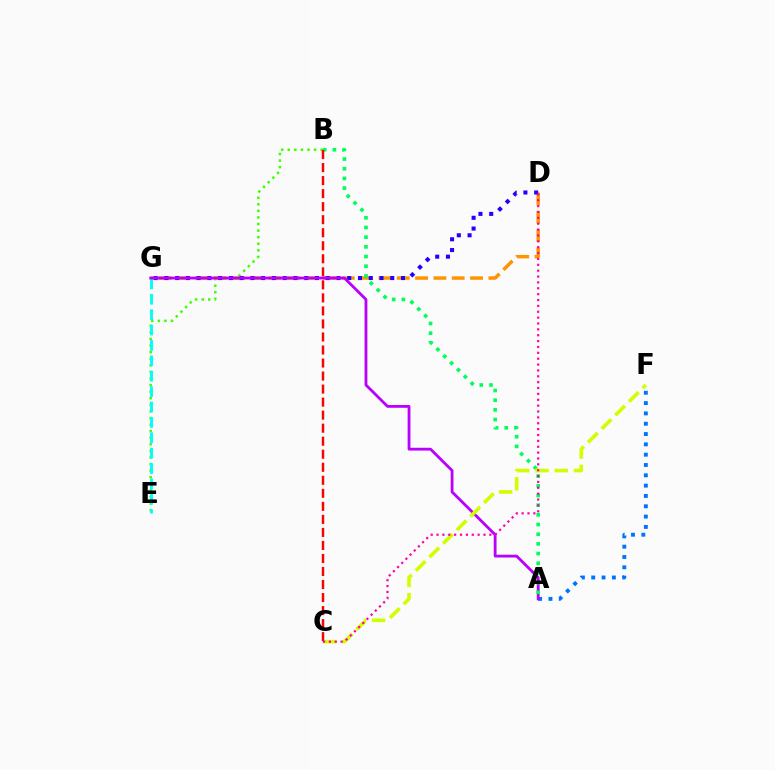{('A', 'F'): [{'color': '#0074ff', 'line_style': 'dotted', 'thickness': 2.8}], ('B', 'E'): [{'color': '#3dff00', 'line_style': 'dotted', 'thickness': 1.79}], ('D', 'G'): [{'color': '#ff9400', 'line_style': 'dashed', 'thickness': 2.49}, {'color': '#2500ff', 'line_style': 'dotted', 'thickness': 2.92}], ('E', 'G'): [{'color': '#00fff6', 'line_style': 'dashed', 'thickness': 2.09}], ('A', 'G'): [{'color': '#b900ff', 'line_style': 'solid', 'thickness': 2.02}], ('A', 'B'): [{'color': '#00ff5c', 'line_style': 'dotted', 'thickness': 2.63}], ('C', 'F'): [{'color': '#d1ff00', 'line_style': 'dashed', 'thickness': 2.62}], ('B', 'C'): [{'color': '#ff0000', 'line_style': 'dashed', 'thickness': 1.77}], ('C', 'D'): [{'color': '#ff00ac', 'line_style': 'dotted', 'thickness': 1.59}]}